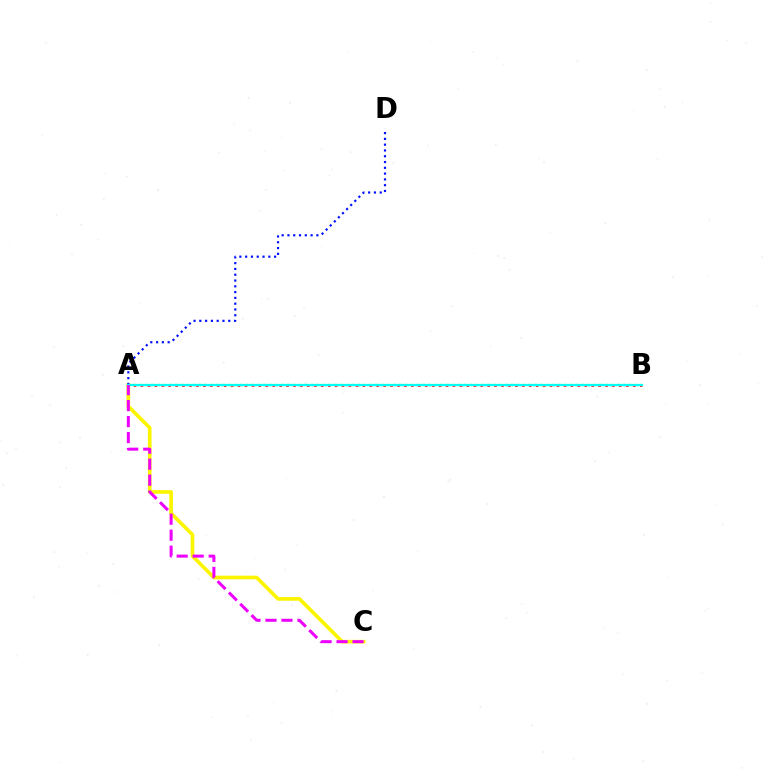{('A', 'B'): [{'color': '#08ff00', 'line_style': 'dotted', 'thickness': 1.6}, {'color': '#ff0000', 'line_style': 'dotted', 'thickness': 1.88}, {'color': '#00fff6', 'line_style': 'solid', 'thickness': 1.6}], ('A', 'C'): [{'color': '#fcf500', 'line_style': 'solid', 'thickness': 2.63}, {'color': '#ee00ff', 'line_style': 'dashed', 'thickness': 2.17}], ('A', 'D'): [{'color': '#0010ff', 'line_style': 'dotted', 'thickness': 1.57}]}